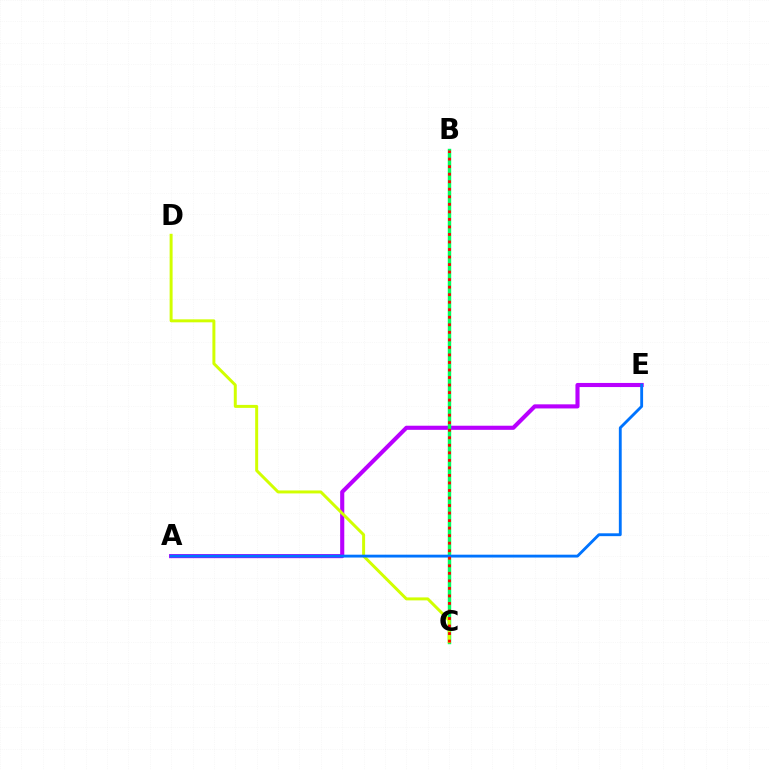{('A', 'E'): [{'color': '#b900ff', 'line_style': 'solid', 'thickness': 2.96}, {'color': '#0074ff', 'line_style': 'solid', 'thickness': 2.05}], ('B', 'C'): [{'color': '#00ff5c', 'line_style': 'solid', 'thickness': 2.46}, {'color': '#ff0000', 'line_style': 'dotted', 'thickness': 2.05}], ('C', 'D'): [{'color': '#d1ff00', 'line_style': 'solid', 'thickness': 2.14}]}